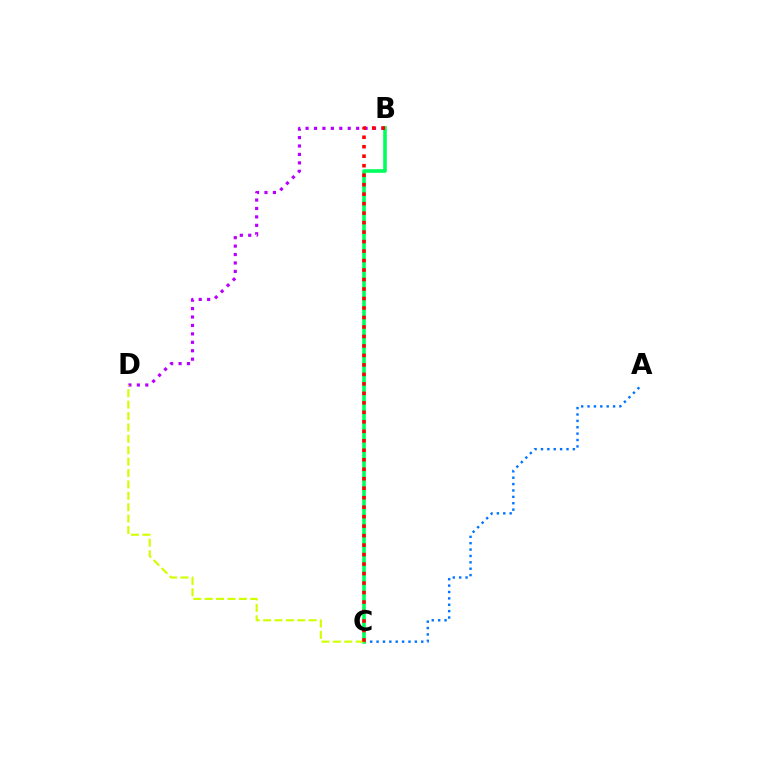{('A', 'C'): [{'color': '#0074ff', 'line_style': 'dotted', 'thickness': 1.73}], ('B', 'C'): [{'color': '#00ff5c', 'line_style': 'solid', 'thickness': 2.61}, {'color': '#ff0000', 'line_style': 'dotted', 'thickness': 2.58}], ('B', 'D'): [{'color': '#b900ff', 'line_style': 'dotted', 'thickness': 2.29}], ('C', 'D'): [{'color': '#d1ff00', 'line_style': 'dashed', 'thickness': 1.55}]}